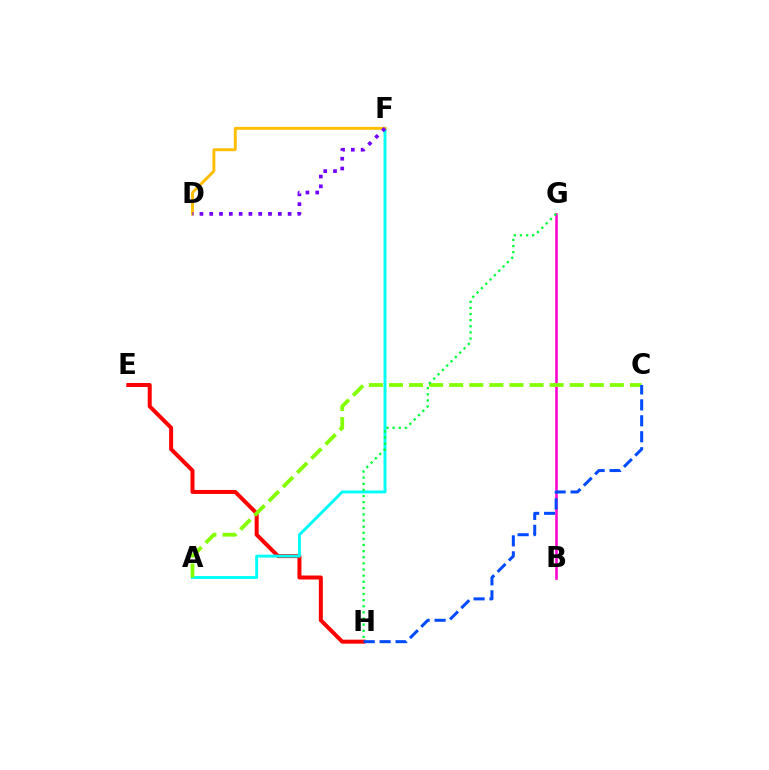{('E', 'H'): [{'color': '#ff0000', 'line_style': 'solid', 'thickness': 2.88}], ('A', 'F'): [{'color': '#00fff6', 'line_style': 'solid', 'thickness': 2.1}], ('B', 'G'): [{'color': '#ff00cf', 'line_style': 'solid', 'thickness': 1.85}], ('D', 'F'): [{'color': '#ffbd00', 'line_style': 'solid', 'thickness': 2.09}, {'color': '#7200ff', 'line_style': 'dotted', 'thickness': 2.66}], ('A', 'C'): [{'color': '#84ff00', 'line_style': 'dashed', 'thickness': 2.73}], ('G', 'H'): [{'color': '#00ff39', 'line_style': 'dotted', 'thickness': 1.66}], ('C', 'H'): [{'color': '#004bff', 'line_style': 'dashed', 'thickness': 2.17}]}